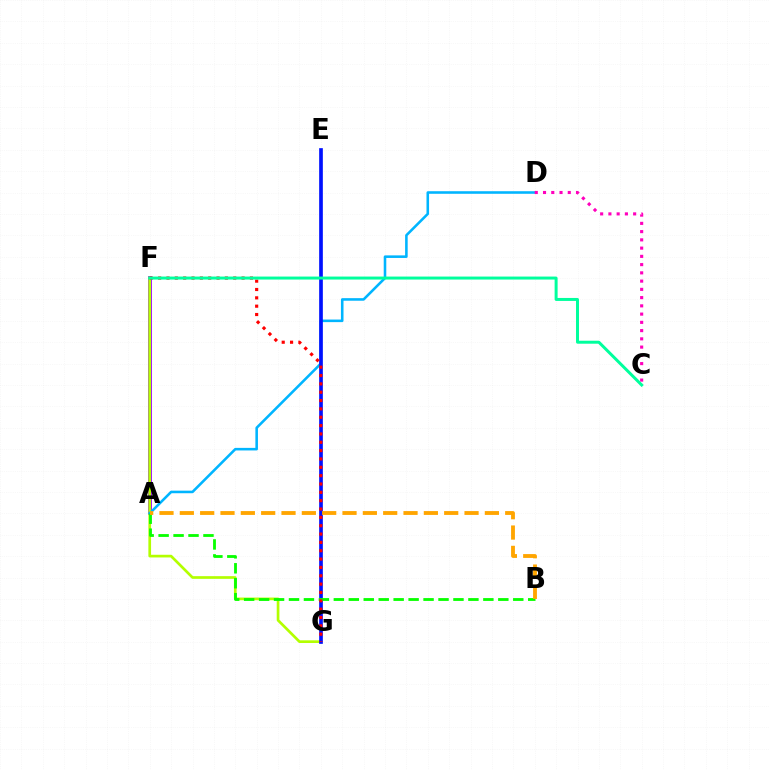{('A', 'F'): [{'color': '#9b00ff', 'line_style': 'solid', 'thickness': 2.76}], ('F', 'G'): [{'color': '#b3ff00', 'line_style': 'solid', 'thickness': 1.93}, {'color': '#ff0000', 'line_style': 'dotted', 'thickness': 2.27}], ('A', 'D'): [{'color': '#00b5ff', 'line_style': 'solid', 'thickness': 1.85}], ('E', 'G'): [{'color': '#0010ff', 'line_style': 'solid', 'thickness': 2.65}], ('C', 'D'): [{'color': '#ff00bd', 'line_style': 'dotted', 'thickness': 2.24}], ('A', 'B'): [{'color': '#08ff00', 'line_style': 'dashed', 'thickness': 2.03}, {'color': '#ffa500', 'line_style': 'dashed', 'thickness': 2.76}], ('C', 'F'): [{'color': '#00ff9d', 'line_style': 'solid', 'thickness': 2.15}]}